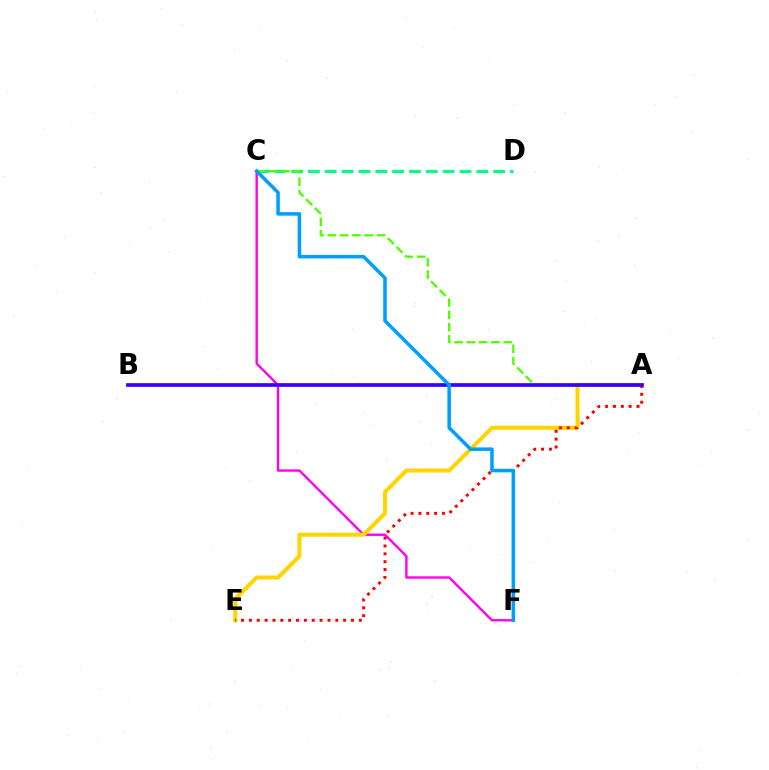{('C', 'D'): [{'color': '#00ff86', 'line_style': 'dashed', 'thickness': 2.29}], ('C', 'F'): [{'color': '#ff00ed', 'line_style': 'solid', 'thickness': 1.71}, {'color': '#009eff', 'line_style': 'solid', 'thickness': 2.54}], ('A', 'E'): [{'color': '#ffd500', 'line_style': 'solid', 'thickness': 2.91}, {'color': '#ff0000', 'line_style': 'dotted', 'thickness': 2.13}], ('A', 'C'): [{'color': '#4fff00', 'line_style': 'dashed', 'thickness': 1.67}], ('A', 'B'): [{'color': '#3700ff', 'line_style': 'solid', 'thickness': 2.66}]}